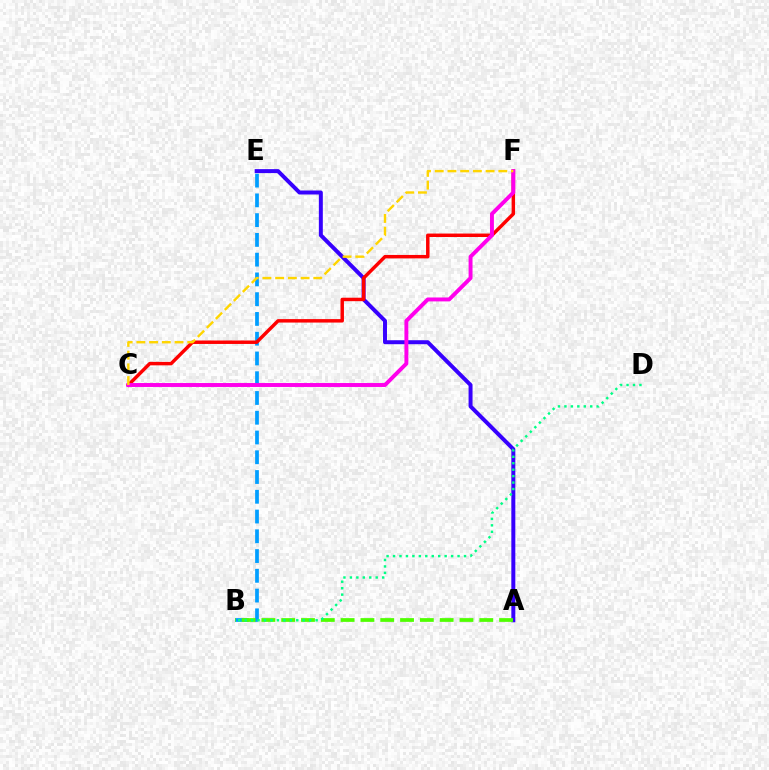{('B', 'E'): [{'color': '#009eff', 'line_style': 'dashed', 'thickness': 2.68}], ('A', 'E'): [{'color': '#3700ff', 'line_style': 'solid', 'thickness': 2.86}], ('A', 'B'): [{'color': '#4fff00', 'line_style': 'dashed', 'thickness': 2.69}], ('C', 'F'): [{'color': '#ff0000', 'line_style': 'solid', 'thickness': 2.49}, {'color': '#ff00ed', 'line_style': 'solid', 'thickness': 2.83}, {'color': '#ffd500', 'line_style': 'dashed', 'thickness': 1.73}], ('B', 'D'): [{'color': '#00ff86', 'line_style': 'dotted', 'thickness': 1.75}]}